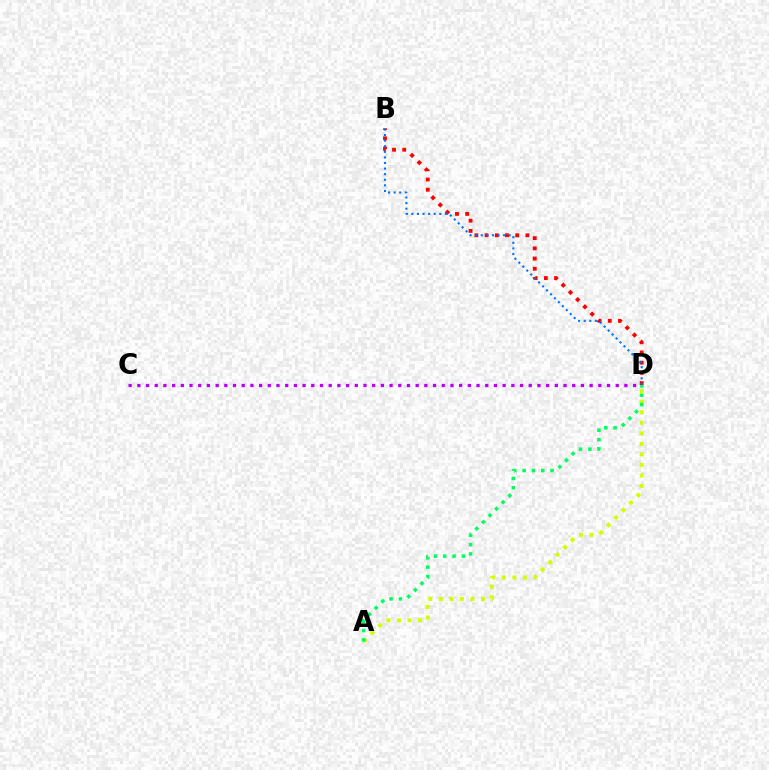{('B', 'D'): [{'color': '#ff0000', 'line_style': 'dotted', 'thickness': 2.77}, {'color': '#0074ff', 'line_style': 'dotted', 'thickness': 1.52}], ('C', 'D'): [{'color': '#b900ff', 'line_style': 'dotted', 'thickness': 2.36}], ('A', 'D'): [{'color': '#d1ff00', 'line_style': 'dotted', 'thickness': 2.87}, {'color': '#00ff5c', 'line_style': 'dotted', 'thickness': 2.53}]}